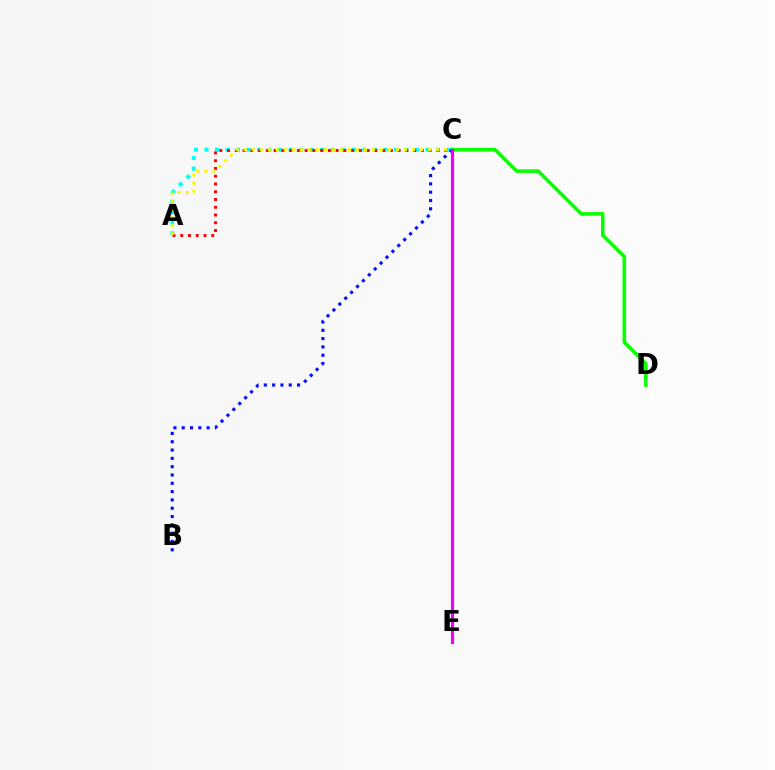{('C', 'D'): [{'color': '#08ff00', 'line_style': 'solid', 'thickness': 2.57}], ('A', 'C'): [{'color': '#00fff6', 'line_style': 'dotted', 'thickness': 2.86}, {'color': '#ff0000', 'line_style': 'dotted', 'thickness': 2.11}, {'color': '#fcf500', 'line_style': 'dotted', 'thickness': 2.18}], ('B', 'C'): [{'color': '#0010ff', 'line_style': 'dotted', 'thickness': 2.26}], ('C', 'E'): [{'color': '#ee00ff', 'line_style': 'solid', 'thickness': 2.27}]}